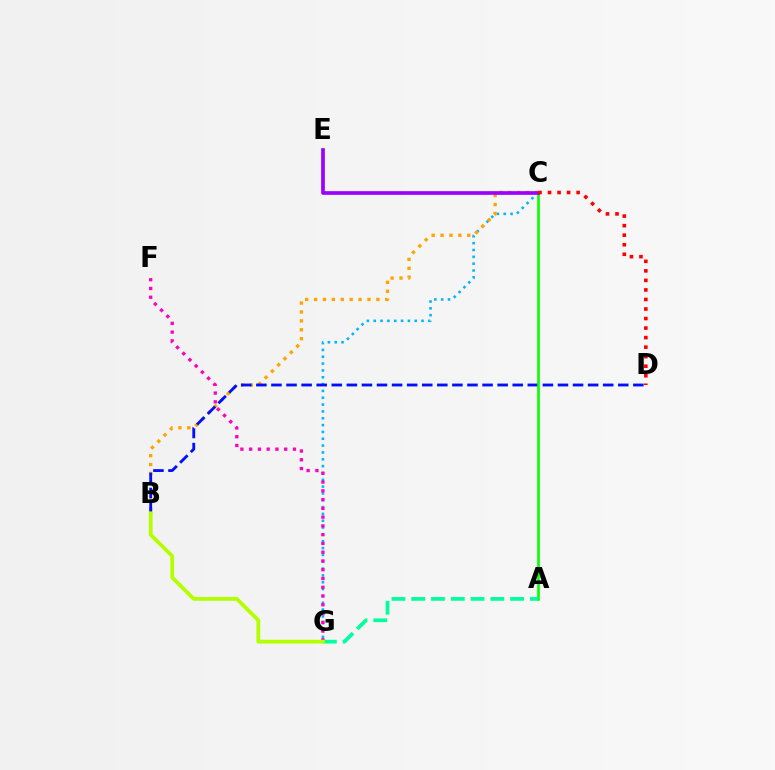{('C', 'G'): [{'color': '#00b5ff', 'line_style': 'dotted', 'thickness': 1.86}], ('B', 'C'): [{'color': '#ffa500', 'line_style': 'dotted', 'thickness': 2.42}], ('B', 'D'): [{'color': '#0010ff', 'line_style': 'dashed', 'thickness': 2.05}], ('A', 'C'): [{'color': '#08ff00', 'line_style': 'solid', 'thickness': 1.89}], ('A', 'G'): [{'color': '#00ff9d', 'line_style': 'dashed', 'thickness': 2.69}], ('C', 'E'): [{'color': '#9b00ff', 'line_style': 'solid', 'thickness': 2.64}], ('F', 'G'): [{'color': '#ff00bd', 'line_style': 'dotted', 'thickness': 2.38}], ('C', 'D'): [{'color': '#ff0000', 'line_style': 'dotted', 'thickness': 2.59}], ('B', 'G'): [{'color': '#b3ff00', 'line_style': 'solid', 'thickness': 2.73}]}